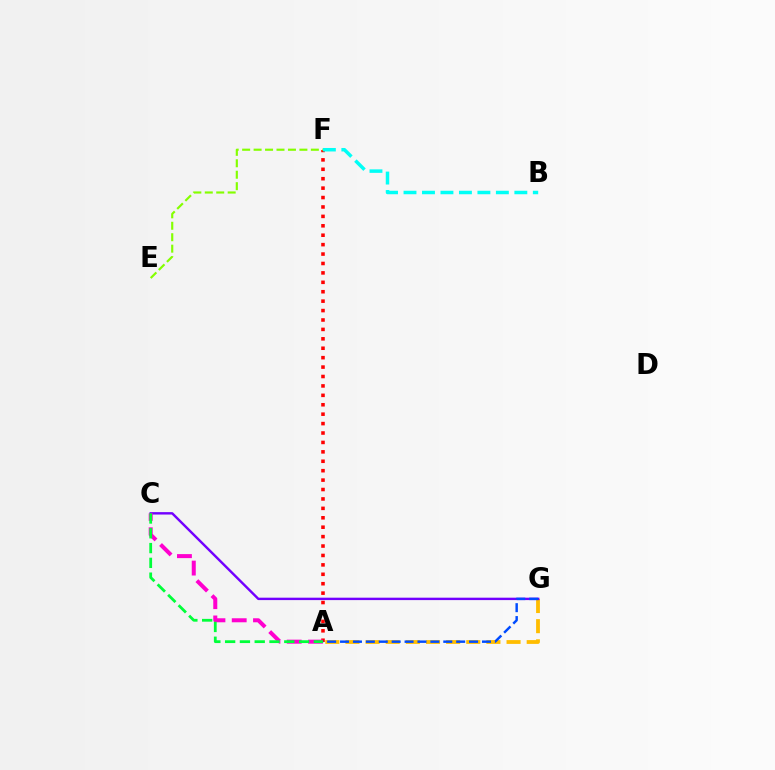{('A', 'G'): [{'color': '#ffbd00', 'line_style': 'dashed', 'thickness': 2.74}, {'color': '#004bff', 'line_style': 'dashed', 'thickness': 1.75}], ('A', 'F'): [{'color': '#ff0000', 'line_style': 'dotted', 'thickness': 2.56}], ('C', 'G'): [{'color': '#7200ff', 'line_style': 'solid', 'thickness': 1.74}], ('A', 'C'): [{'color': '#ff00cf', 'line_style': 'dashed', 'thickness': 2.89}, {'color': '#00ff39', 'line_style': 'dashed', 'thickness': 2.01}], ('E', 'F'): [{'color': '#84ff00', 'line_style': 'dashed', 'thickness': 1.56}], ('B', 'F'): [{'color': '#00fff6', 'line_style': 'dashed', 'thickness': 2.51}]}